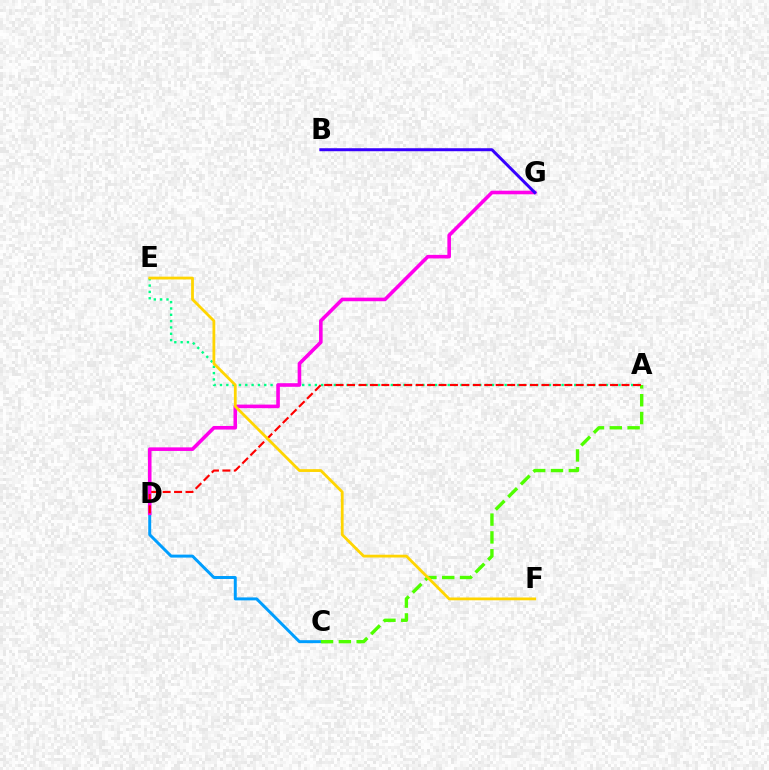{('A', 'E'): [{'color': '#00ff86', 'line_style': 'dotted', 'thickness': 1.72}], ('C', 'D'): [{'color': '#009eff', 'line_style': 'solid', 'thickness': 2.14}], ('D', 'G'): [{'color': '#ff00ed', 'line_style': 'solid', 'thickness': 2.59}], ('B', 'G'): [{'color': '#3700ff', 'line_style': 'solid', 'thickness': 2.15}], ('A', 'C'): [{'color': '#4fff00', 'line_style': 'dashed', 'thickness': 2.42}], ('A', 'D'): [{'color': '#ff0000', 'line_style': 'dashed', 'thickness': 1.55}], ('E', 'F'): [{'color': '#ffd500', 'line_style': 'solid', 'thickness': 2.01}]}